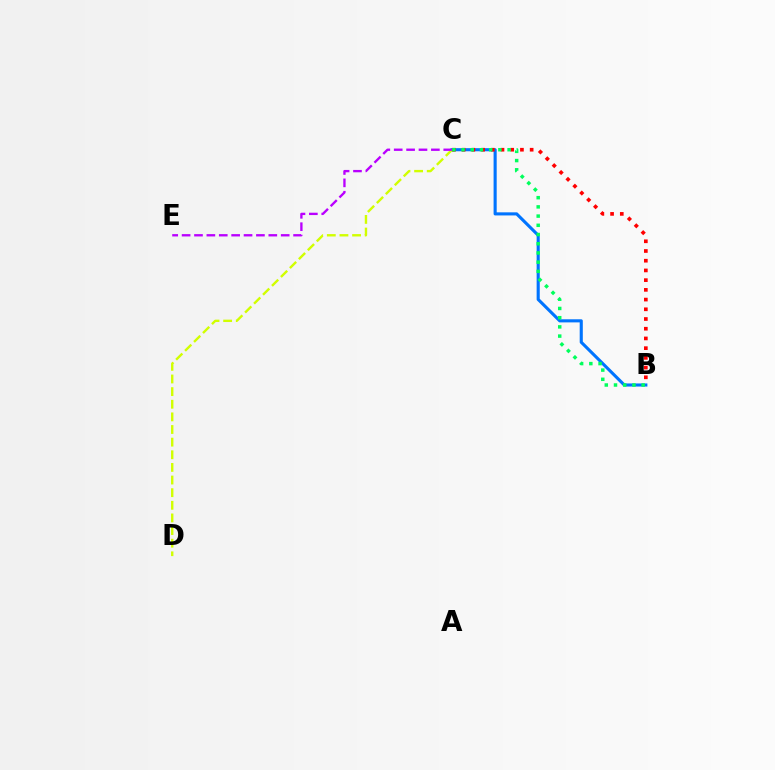{('B', 'C'): [{'color': '#0074ff', 'line_style': 'solid', 'thickness': 2.24}, {'color': '#ff0000', 'line_style': 'dotted', 'thickness': 2.64}, {'color': '#00ff5c', 'line_style': 'dotted', 'thickness': 2.5}], ('C', 'D'): [{'color': '#d1ff00', 'line_style': 'dashed', 'thickness': 1.72}], ('C', 'E'): [{'color': '#b900ff', 'line_style': 'dashed', 'thickness': 1.68}]}